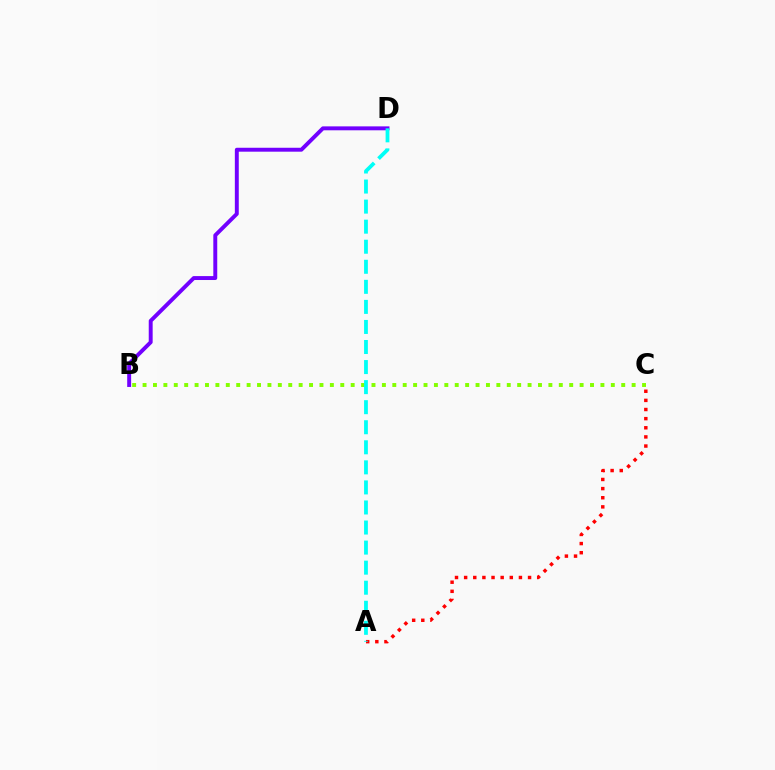{('A', 'C'): [{'color': '#ff0000', 'line_style': 'dotted', 'thickness': 2.48}], ('B', 'C'): [{'color': '#84ff00', 'line_style': 'dotted', 'thickness': 2.83}], ('B', 'D'): [{'color': '#7200ff', 'line_style': 'solid', 'thickness': 2.82}], ('A', 'D'): [{'color': '#00fff6', 'line_style': 'dashed', 'thickness': 2.72}]}